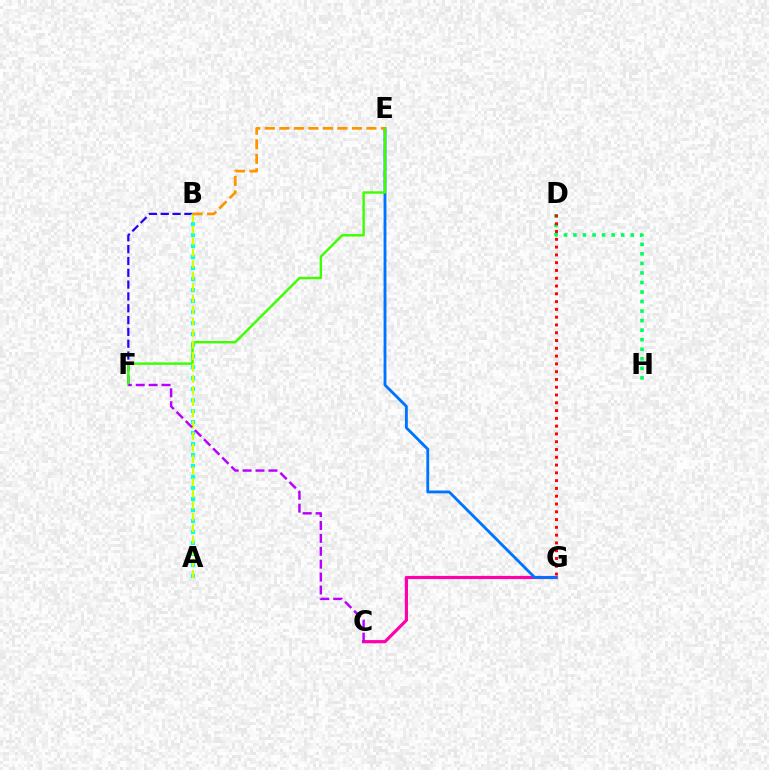{('B', 'F'): [{'color': '#2500ff', 'line_style': 'dashed', 'thickness': 1.61}], ('C', 'G'): [{'color': '#ff00ac', 'line_style': 'solid', 'thickness': 2.29}], ('E', 'G'): [{'color': '#0074ff', 'line_style': 'solid', 'thickness': 2.04}], ('D', 'H'): [{'color': '#00ff5c', 'line_style': 'dotted', 'thickness': 2.59}], ('A', 'B'): [{'color': '#00fff6', 'line_style': 'dotted', 'thickness': 2.99}, {'color': '#d1ff00', 'line_style': 'dashed', 'thickness': 1.56}], ('E', 'F'): [{'color': '#3dff00', 'line_style': 'solid', 'thickness': 1.75}], ('D', 'G'): [{'color': '#ff0000', 'line_style': 'dotted', 'thickness': 2.11}], ('C', 'F'): [{'color': '#b900ff', 'line_style': 'dashed', 'thickness': 1.75}], ('B', 'E'): [{'color': '#ff9400', 'line_style': 'dashed', 'thickness': 1.97}]}